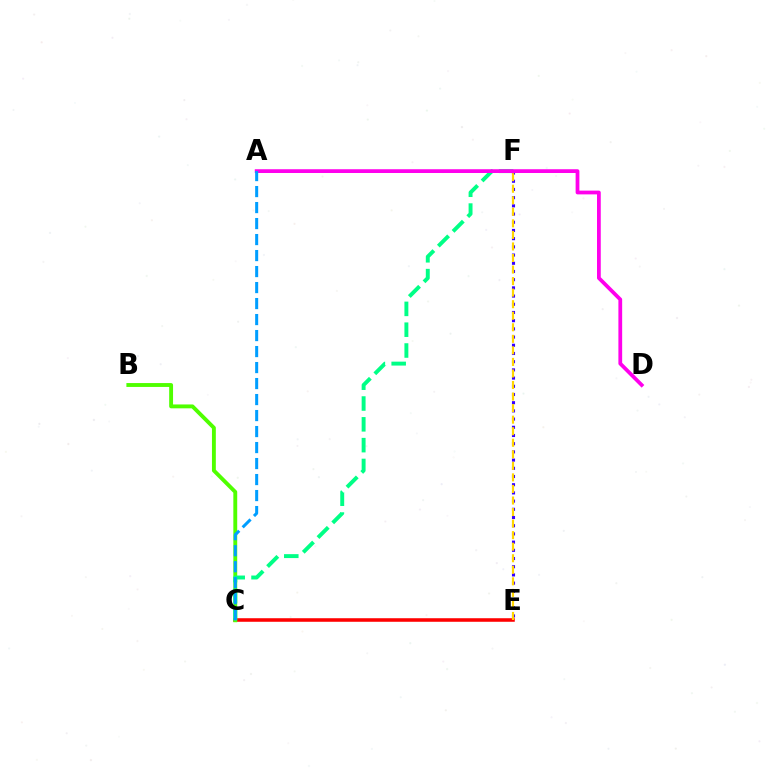{('E', 'F'): [{'color': '#3700ff', 'line_style': 'dotted', 'thickness': 2.23}, {'color': '#ffd500', 'line_style': 'dashed', 'thickness': 1.57}], ('C', 'E'): [{'color': '#ff0000', 'line_style': 'solid', 'thickness': 2.56}], ('B', 'C'): [{'color': '#4fff00', 'line_style': 'solid', 'thickness': 2.79}], ('C', 'F'): [{'color': '#00ff86', 'line_style': 'dashed', 'thickness': 2.83}], ('A', 'D'): [{'color': '#ff00ed', 'line_style': 'solid', 'thickness': 2.71}], ('A', 'C'): [{'color': '#009eff', 'line_style': 'dashed', 'thickness': 2.17}]}